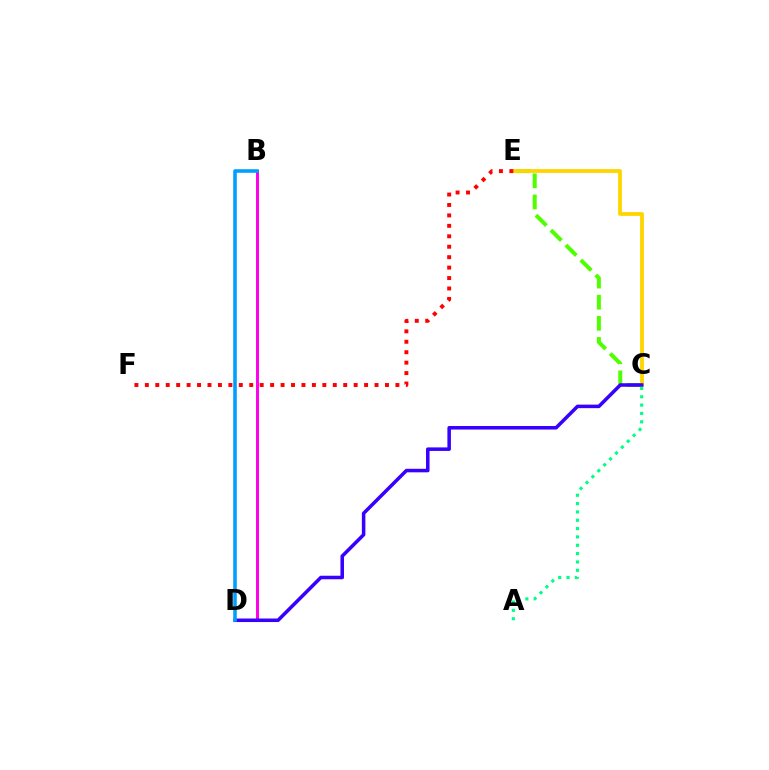{('C', 'E'): [{'color': '#4fff00', 'line_style': 'dashed', 'thickness': 2.87}, {'color': '#ffd500', 'line_style': 'solid', 'thickness': 2.74}], ('B', 'D'): [{'color': '#ff00ed', 'line_style': 'solid', 'thickness': 2.14}, {'color': '#009eff', 'line_style': 'solid', 'thickness': 2.57}], ('C', 'D'): [{'color': '#3700ff', 'line_style': 'solid', 'thickness': 2.54}], ('A', 'C'): [{'color': '#00ff86', 'line_style': 'dotted', 'thickness': 2.27}], ('E', 'F'): [{'color': '#ff0000', 'line_style': 'dotted', 'thickness': 2.84}]}